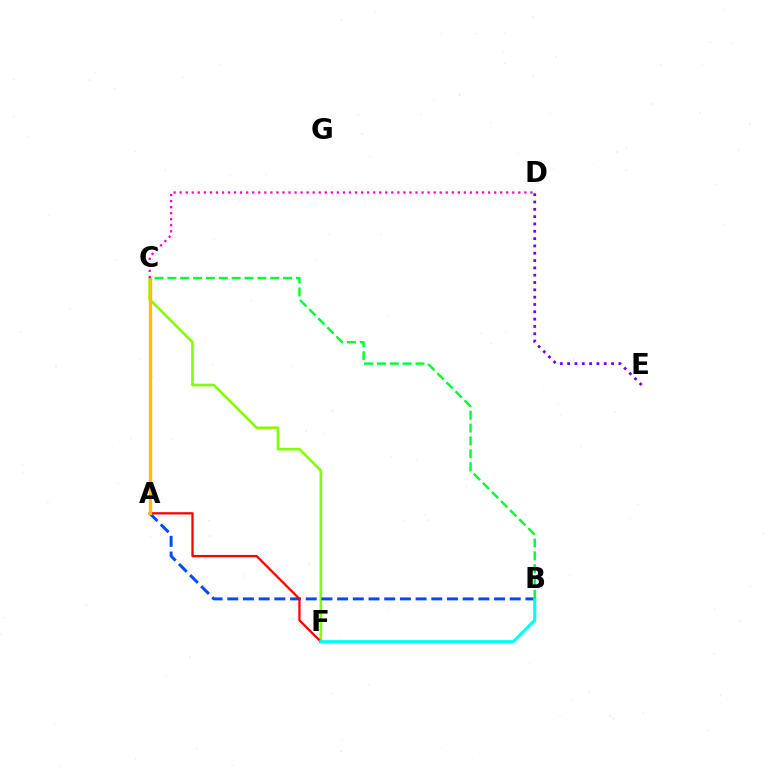{('C', 'F'): [{'color': '#84ff00', 'line_style': 'solid', 'thickness': 1.9}], ('A', 'B'): [{'color': '#004bff', 'line_style': 'dashed', 'thickness': 2.13}], ('A', 'F'): [{'color': '#ff0000', 'line_style': 'solid', 'thickness': 1.65}], ('A', 'C'): [{'color': '#ffbd00', 'line_style': 'solid', 'thickness': 2.43}], ('B', 'F'): [{'color': '#00fff6', 'line_style': 'solid', 'thickness': 2.23}], ('B', 'C'): [{'color': '#00ff39', 'line_style': 'dashed', 'thickness': 1.75}], ('D', 'E'): [{'color': '#7200ff', 'line_style': 'dotted', 'thickness': 1.99}], ('C', 'D'): [{'color': '#ff00cf', 'line_style': 'dotted', 'thickness': 1.64}]}